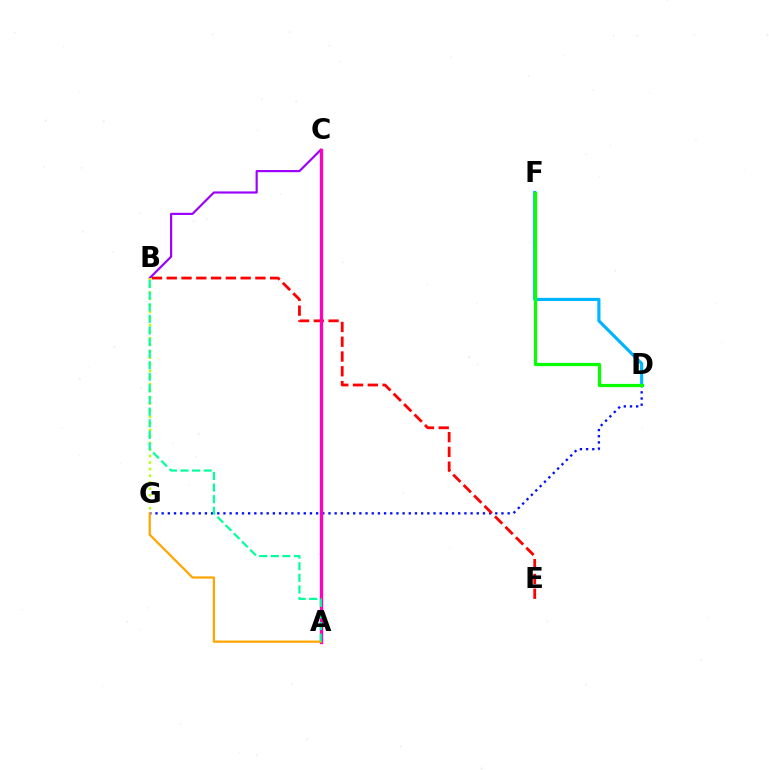{('D', 'G'): [{'color': '#0010ff', 'line_style': 'dotted', 'thickness': 1.68}], ('B', 'E'): [{'color': '#ff0000', 'line_style': 'dashed', 'thickness': 2.01}], ('B', 'C'): [{'color': '#9b00ff', 'line_style': 'solid', 'thickness': 1.56}], ('D', 'F'): [{'color': '#00b5ff', 'line_style': 'solid', 'thickness': 2.27}, {'color': '#08ff00', 'line_style': 'solid', 'thickness': 2.33}], ('A', 'C'): [{'color': '#ff00bd', 'line_style': 'solid', 'thickness': 2.4}], ('B', 'G'): [{'color': '#b3ff00', 'line_style': 'dotted', 'thickness': 1.78}], ('A', 'G'): [{'color': '#ffa500', 'line_style': 'solid', 'thickness': 1.61}], ('A', 'B'): [{'color': '#00ff9d', 'line_style': 'dashed', 'thickness': 1.58}]}